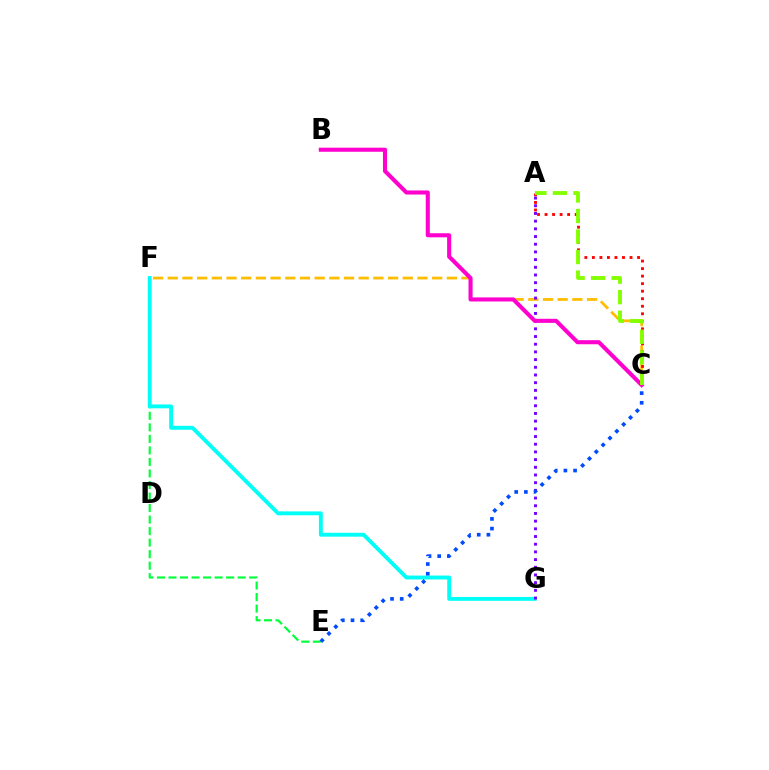{('E', 'F'): [{'color': '#00ff39', 'line_style': 'dashed', 'thickness': 1.57}], ('F', 'G'): [{'color': '#00fff6', 'line_style': 'solid', 'thickness': 2.8}], ('C', 'F'): [{'color': '#ffbd00', 'line_style': 'dashed', 'thickness': 2.0}], ('A', 'C'): [{'color': '#ff0000', 'line_style': 'dotted', 'thickness': 2.05}, {'color': '#84ff00', 'line_style': 'dashed', 'thickness': 2.79}], ('A', 'G'): [{'color': '#7200ff', 'line_style': 'dotted', 'thickness': 2.09}], ('C', 'E'): [{'color': '#004bff', 'line_style': 'dotted', 'thickness': 2.63}], ('B', 'C'): [{'color': '#ff00cf', 'line_style': 'solid', 'thickness': 2.93}]}